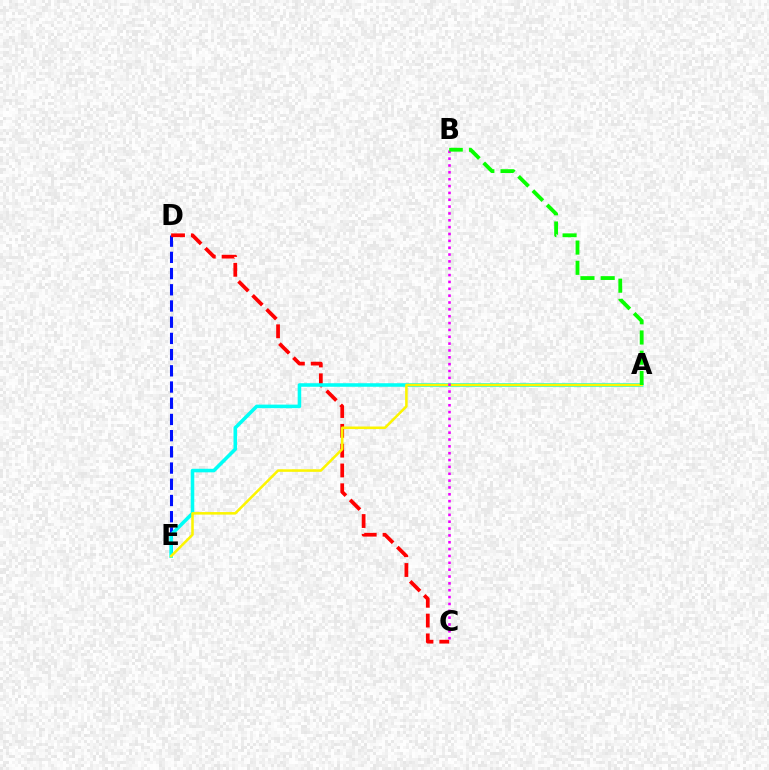{('D', 'E'): [{'color': '#0010ff', 'line_style': 'dashed', 'thickness': 2.2}], ('C', 'D'): [{'color': '#ff0000', 'line_style': 'dashed', 'thickness': 2.69}], ('A', 'E'): [{'color': '#00fff6', 'line_style': 'solid', 'thickness': 2.56}, {'color': '#fcf500', 'line_style': 'solid', 'thickness': 1.83}], ('B', 'C'): [{'color': '#ee00ff', 'line_style': 'dotted', 'thickness': 1.86}], ('A', 'B'): [{'color': '#08ff00', 'line_style': 'dashed', 'thickness': 2.75}]}